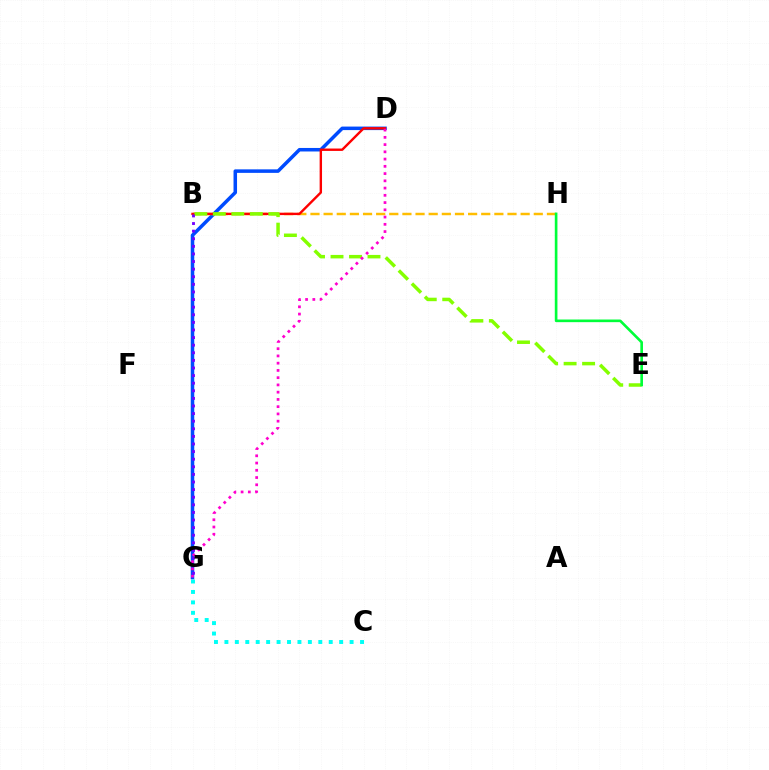{('C', 'G'): [{'color': '#00fff6', 'line_style': 'dotted', 'thickness': 2.83}], ('D', 'G'): [{'color': '#004bff', 'line_style': 'solid', 'thickness': 2.53}, {'color': '#ff00cf', 'line_style': 'dotted', 'thickness': 1.97}], ('B', 'H'): [{'color': '#ffbd00', 'line_style': 'dashed', 'thickness': 1.78}], ('B', 'D'): [{'color': '#ff0000', 'line_style': 'solid', 'thickness': 1.73}], ('B', 'E'): [{'color': '#84ff00', 'line_style': 'dashed', 'thickness': 2.51}], ('E', 'H'): [{'color': '#00ff39', 'line_style': 'solid', 'thickness': 1.9}], ('B', 'G'): [{'color': '#7200ff', 'line_style': 'dotted', 'thickness': 2.07}]}